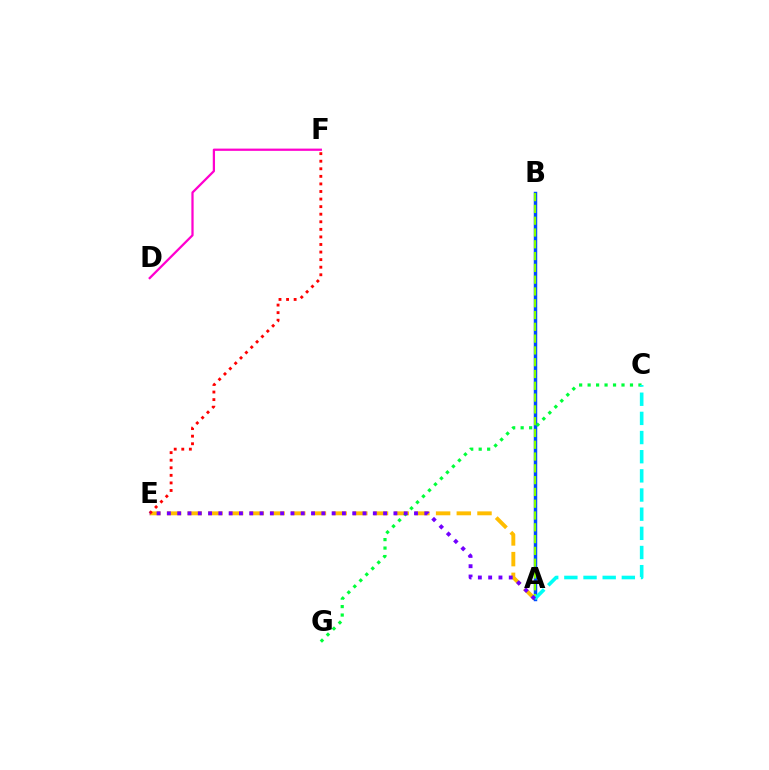{('A', 'B'): [{'color': '#004bff', 'line_style': 'solid', 'thickness': 2.49}, {'color': '#84ff00', 'line_style': 'dashed', 'thickness': 1.6}], ('A', 'E'): [{'color': '#ffbd00', 'line_style': 'dashed', 'thickness': 2.81}, {'color': '#7200ff', 'line_style': 'dotted', 'thickness': 2.8}], ('E', 'F'): [{'color': '#ff0000', 'line_style': 'dotted', 'thickness': 2.06}], ('C', 'G'): [{'color': '#00ff39', 'line_style': 'dotted', 'thickness': 2.3}], ('D', 'F'): [{'color': '#ff00cf', 'line_style': 'solid', 'thickness': 1.62}], ('A', 'C'): [{'color': '#00fff6', 'line_style': 'dashed', 'thickness': 2.6}]}